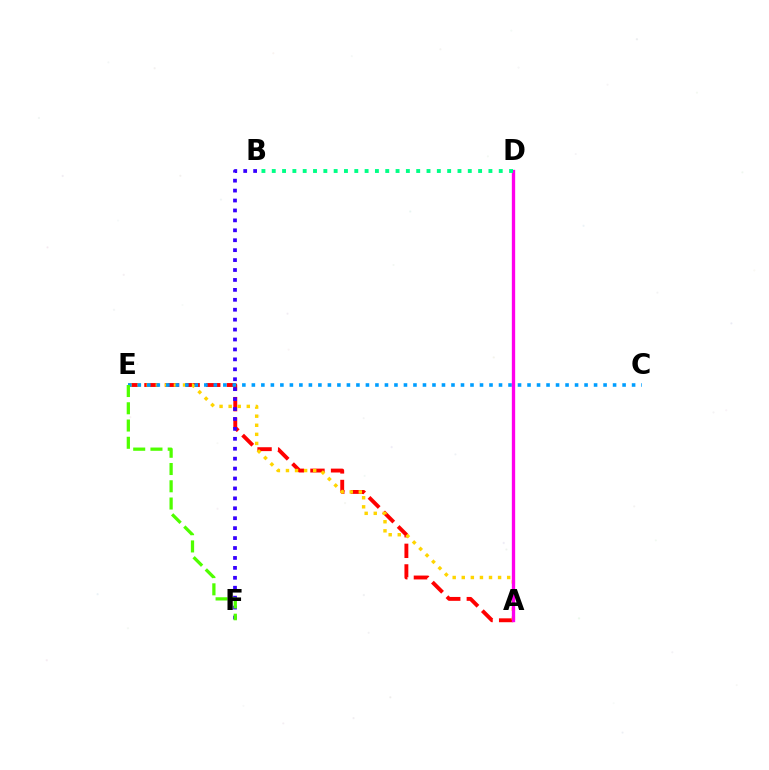{('A', 'E'): [{'color': '#ff0000', 'line_style': 'dashed', 'thickness': 2.8}, {'color': '#ffd500', 'line_style': 'dotted', 'thickness': 2.47}], ('B', 'F'): [{'color': '#3700ff', 'line_style': 'dotted', 'thickness': 2.7}], ('C', 'E'): [{'color': '#009eff', 'line_style': 'dotted', 'thickness': 2.58}], ('A', 'D'): [{'color': '#ff00ed', 'line_style': 'solid', 'thickness': 2.4}], ('E', 'F'): [{'color': '#4fff00', 'line_style': 'dashed', 'thickness': 2.34}], ('B', 'D'): [{'color': '#00ff86', 'line_style': 'dotted', 'thickness': 2.8}]}